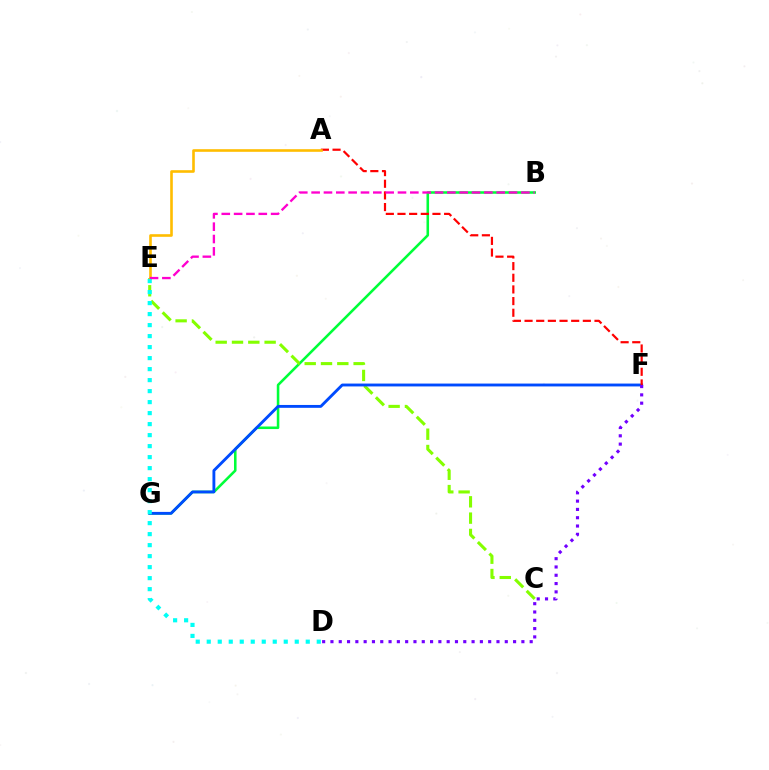{('B', 'G'): [{'color': '#00ff39', 'line_style': 'solid', 'thickness': 1.85}], ('C', 'E'): [{'color': '#84ff00', 'line_style': 'dashed', 'thickness': 2.22}], ('F', 'G'): [{'color': '#004bff', 'line_style': 'solid', 'thickness': 2.06}], ('A', 'F'): [{'color': '#ff0000', 'line_style': 'dashed', 'thickness': 1.58}], ('A', 'E'): [{'color': '#ffbd00', 'line_style': 'solid', 'thickness': 1.89}], ('D', 'F'): [{'color': '#7200ff', 'line_style': 'dotted', 'thickness': 2.26}], ('B', 'E'): [{'color': '#ff00cf', 'line_style': 'dashed', 'thickness': 1.68}], ('D', 'E'): [{'color': '#00fff6', 'line_style': 'dotted', 'thickness': 2.99}]}